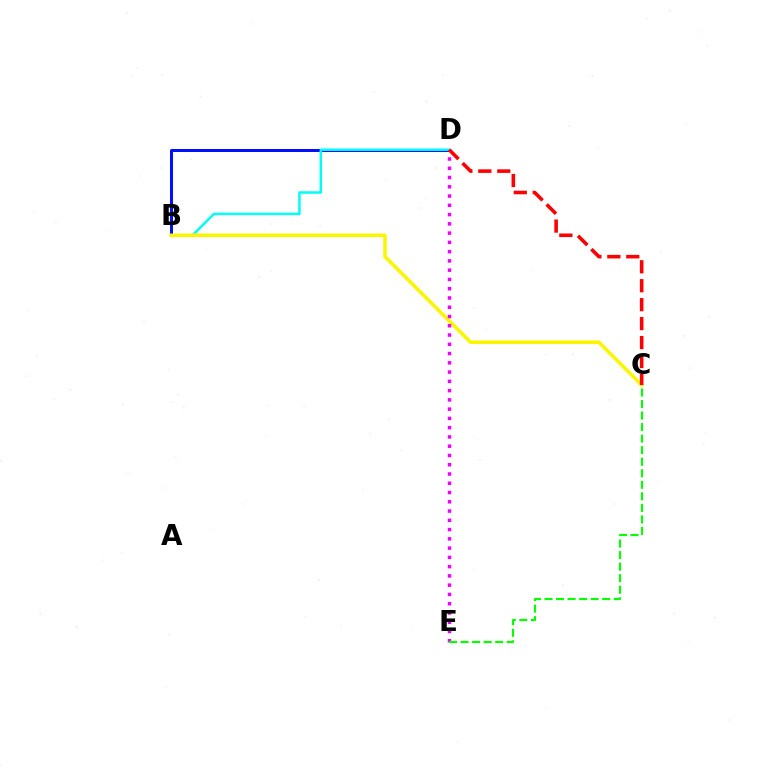{('B', 'D'): [{'color': '#0010ff', 'line_style': 'solid', 'thickness': 2.16}, {'color': '#00fff6', 'line_style': 'solid', 'thickness': 1.79}], ('B', 'C'): [{'color': '#fcf500', 'line_style': 'solid', 'thickness': 2.56}], ('D', 'E'): [{'color': '#ee00ff', 'line_style': 'dotted', 'thickness': 2.52}], ('C', 'E'): [{'color': '#08ff00', 'line_style': 'dashed', 'thickness': 1.57}], ('C', 'D'): [{'color': '#ff0000', 'line_style': 'dashed', 'thickness': 2.57}]}